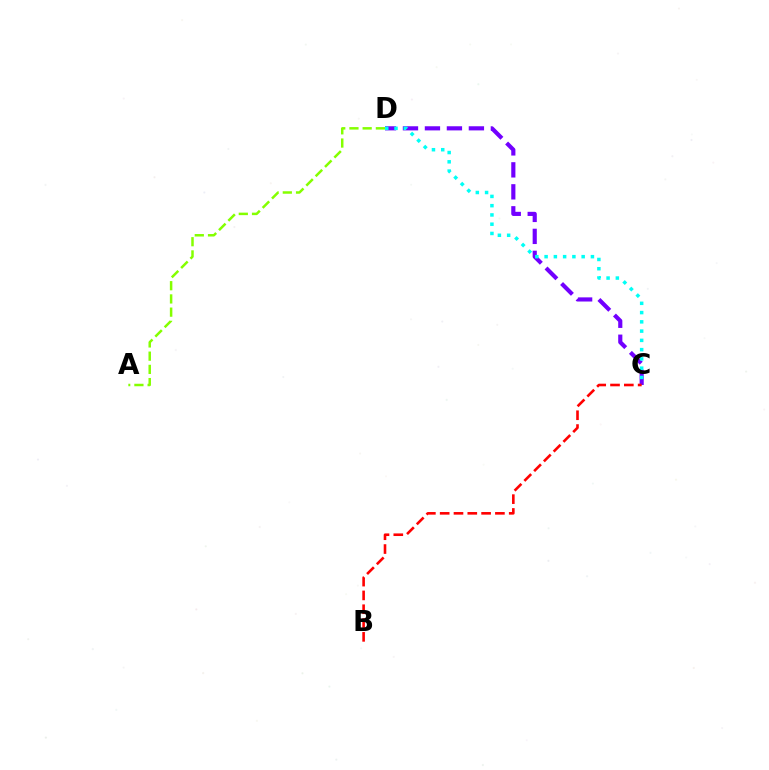{('A', 'D'): [{'color': '#84ff00', 'line_style': 'dashed', 'thickness': 1.8}], ('C', 'D'): [{'color': '#7200ff', 'line_style': 'dashed', 'thickness': 2.99}, {'color': '#00fff6', 'line_style': 'dotted', 'thickness': 2.52}], ('B', 'C'): [{'color': '#ff0000', 'line_style': 'dashed', 'thickness': 1.88}]}